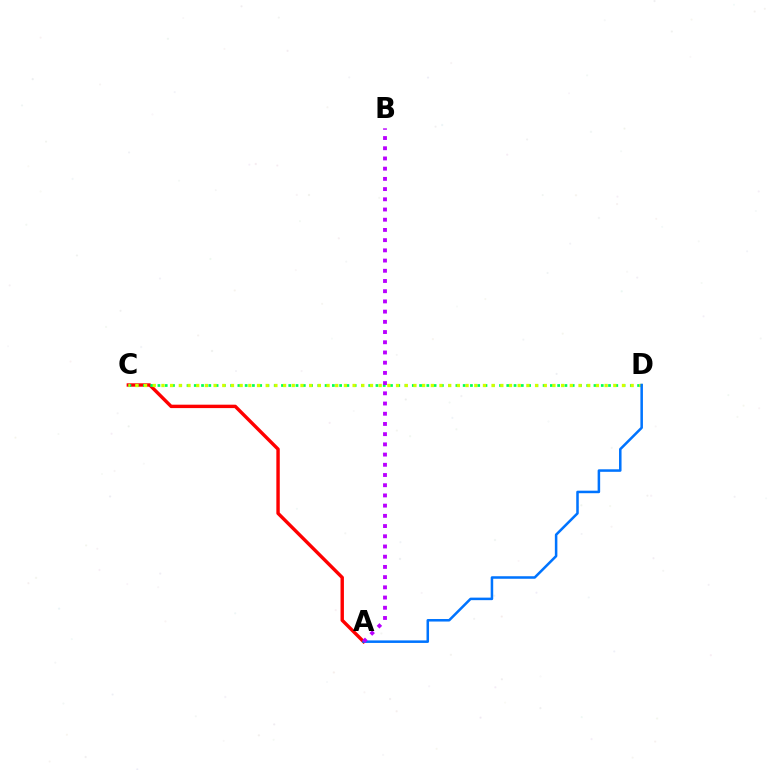{('A', 'C'): [{'color': '#ff0000', 'line_style': 'solid', 'thickness': 2.45}], ('C', 'D'): [{'color': '#00ff5c', 'line_style': 'dotted', 'thickness': 1.97}, {'color': '#d1ff00', 'line_style': 'dotted', 'thickness': 2.36}], ('A', 'D'): [{'color': '#0074ff', 'line_style': 'solid', 'thickness': 1.82}], ('A', 'B'): [{'color': '#b900ff', 'line_style': 'dotted', 'thickness': 2.77}]}